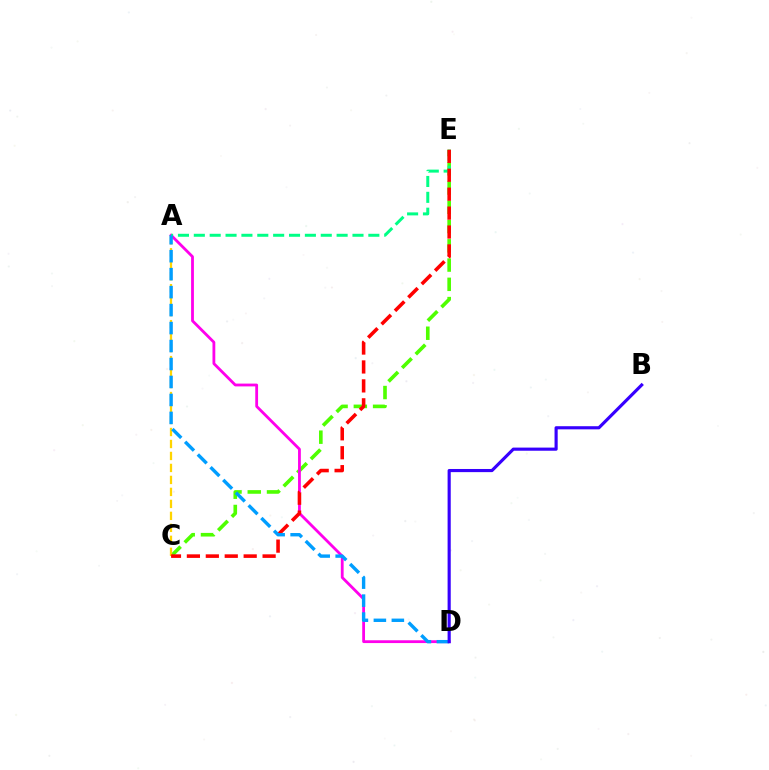{('C', 'E'): [{'color': '#4fff00', 'line_style': 'dashed', 'thickness': 2.62}, {'color': '#ff0000', 'line_style': 'dashed', 'thickness': 2.57}], ('A', 'D'): [{'color': '#ff00ed', 'line_style': 'solid', 'thickness': 2.02}, {'color': '#009eff', 'line_style': 'dashed', 'thickness': 2.44}], ('A', 'C'): [{'color': '#ffd500', 'line_style': 'dashed', 'thickness': 1.63}], ('A', 'E'): [{'color': '#00ff86', 'line_style': 'dashed', 'thickness': 2.16}], ('B', 'D'): [{'color': '#3700ff', 'line_style': 'solid', 'thickness': 2.26}]}